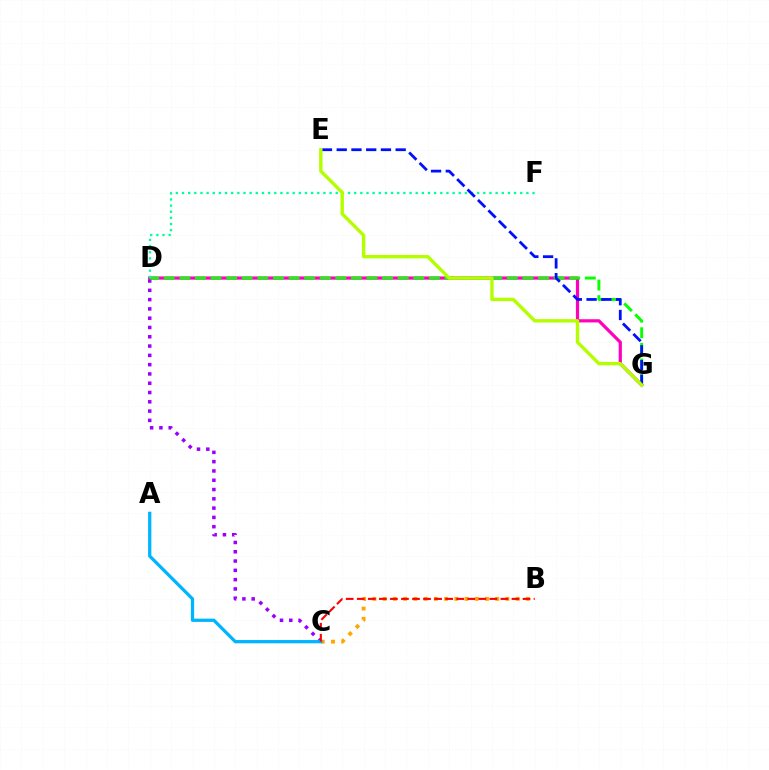{('D', 'G'): [{'color': '#ff00bd', 'line_style': 'solid', 'thickness': 2.3}, {'color': '#08ff00', 'line_style': 'dashed', 'thickness': 2.12}], ('B', 'C'): [{'color': '#ffa500', 'line_style': 'dotted', 'thickness': 2.78}, {'color': '#ff0000', 'line_style': 'dashed', 'thickness': 1.5}], ('C', 'D'): [{'color': '#9b00ff', 'line_style': 'dotted', 'thickness': 2.52}], ('D', 'F'): [{'color': '#00ff9d', 'line_style': 'dotted', 'thickness': 1.67}], ('A', 'C'): [{'color': '#00b5ff', 'line_style': 'solid', 'thickness': 2.35}], ('E', 'G'): [{'color': '#0010ff', 'line_style': 'dashed', 'thickness': 2.0}, {'color': '#b3ff00', 'line_style': 'solid', 'thickness': 2.44}]}